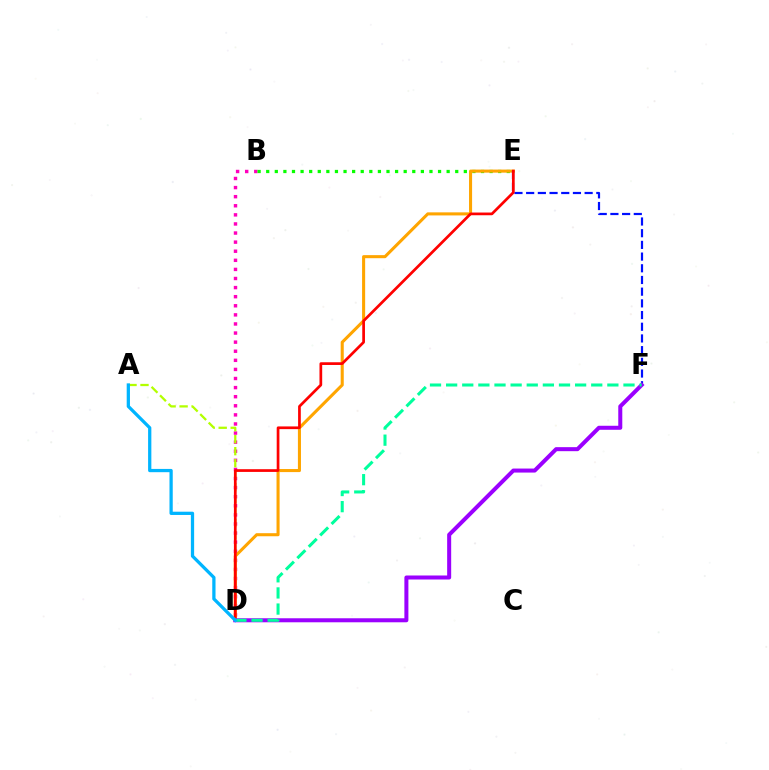{('B', 'D'): [{'color': '#ff00bd', 'line_style': 'dotted', 'thickness': 2.47}], ('A', 'D'): [{'color': '#b3ff00', 'line_style': 'dashed', 'thickness': 1.63}, {'color': '#00b5ff', 'line_style': 'solid', 'thickness': 2.35}], ('B', 'E'): [{'color': '#08ff00', 'line_style': 'dotted', 'thickness': 2.33}], ('D', 'E'): [{'color': '#ffa500', 'line_style': 'solid', 'thickness': 2.21}, {'color': '#ff0000', 'line_style': 'solid', 'thickness': 1.95}], ('E', 'F'): [{'color': '#0010ff', 'line_style': 'dashed', 'thickness': 1.59}], ('D', 'F'): [{'color': '#9b00ff', 'line_style': 'solid', 'thickness': 2.89}, {'color': '#00ff9d', 'line_style': 'dashed', 'thickness': 2.19}]}